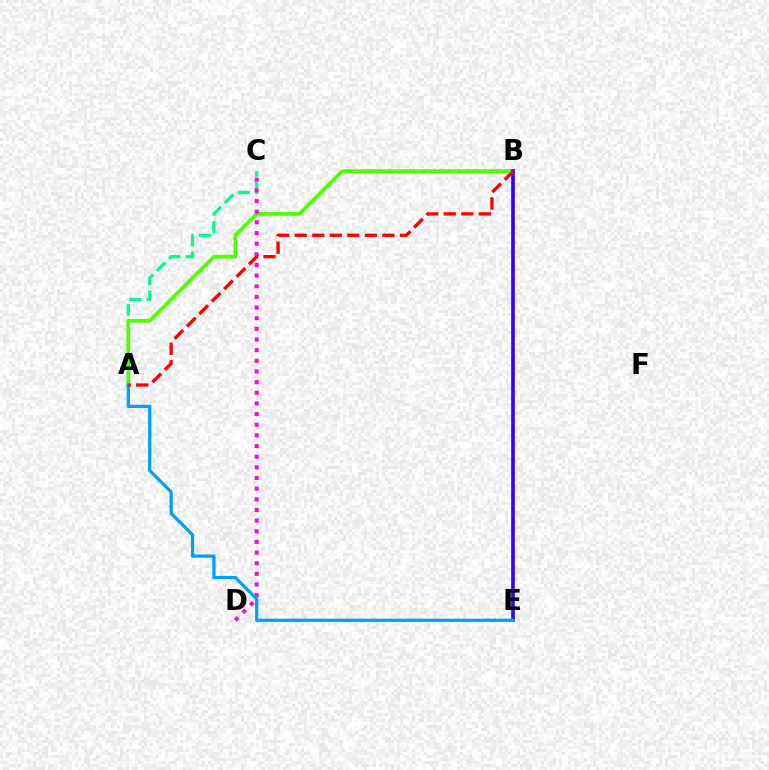{('A', 'C'): [{'color': '#00ff86', 'line_style': 'dashed', 'thickness': 2.35}], ('A', 'B'): [{'color': '#4fff00', 'line_style': 'solid', 'thickness': 2.65}, {'color': '#ff0000', 'line_style': 'dashed', 'thickness': 2.38}], ('B', 'E'): [{'color': '#ffd500', 'line_style': 'dotted', 'thickness': 1.53}, {'color': '#3700ff', 'line_style': 'solid', 'thickness': 2.63}], ('C', 'D'): [{'color': '#ff00ed', 'line_style': 'dotted', 'thickness': 2.89}], ('A', 'E'): [{'color': '#009eff', 'line_style': 'solid', 'thickness': 2.3}]}